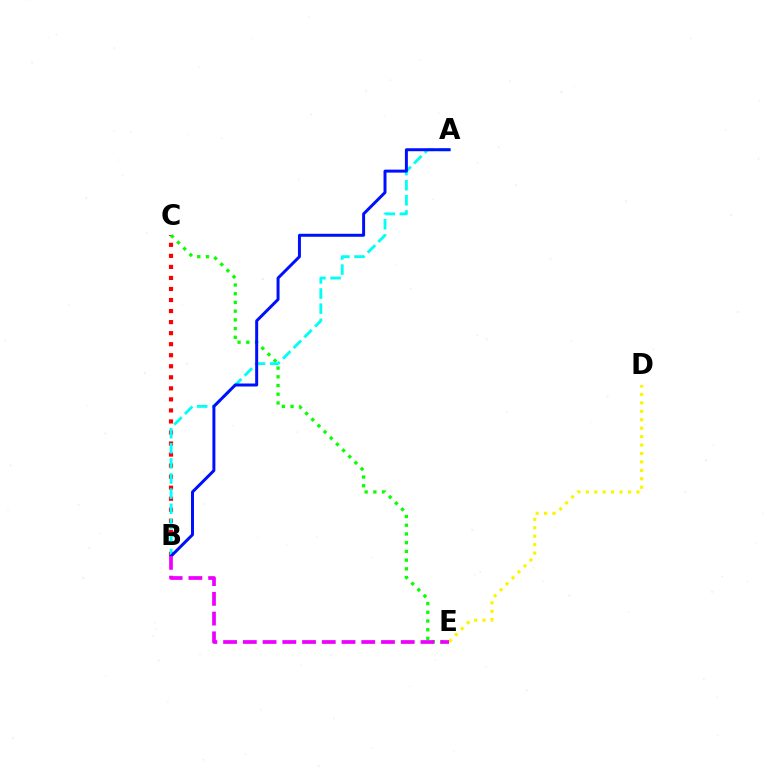{('B', 'C'): [{'color': '#ff0000', 'line_style': 'dotted', 'thickness': 3.0}], ('C', 'E'): [{'color': '#08ff00', 'line_style': 'dotted', 'thickness': 2.37}], ('A', 'B'): [{'color': '#00fff6', 'line_style': 'dashed', 'thickness': 2.05}, {'color': '#0010ff', 'line_style': 'solid', 'thickness': 2.15}], ('D', 'E'): [{'color': '#fcf500', 'line_style': 'dotted', 'thickness': 2.29}], ('B', 'E'): [{'color': '#ee00ff', 'line_style': 'dashed', 'thickness': 2.68}]}